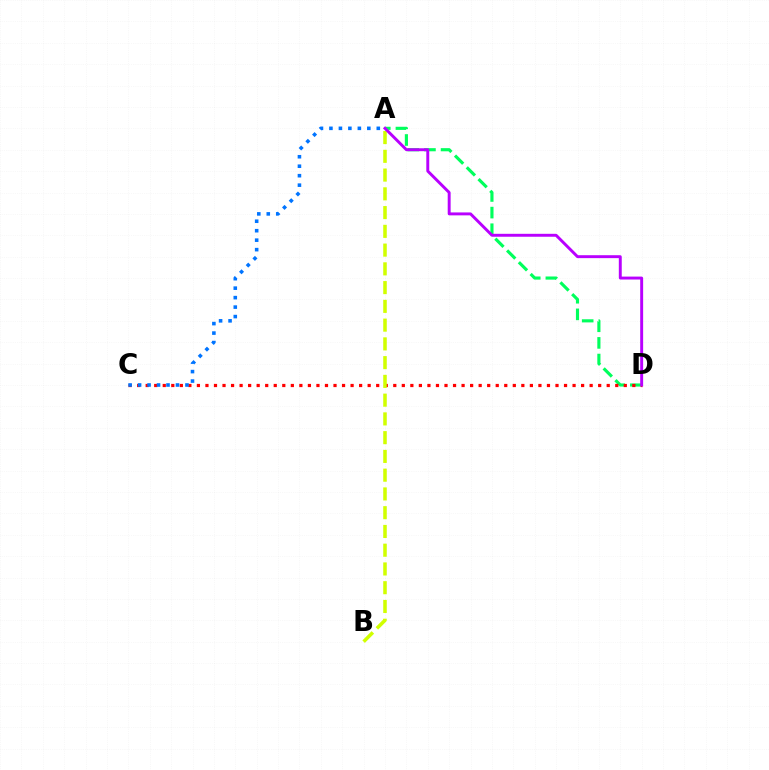{('A', 'D'): [{'color': '#00ff5c', 'line_style': 'dashed', 'thickness': 2.26}, {'color': '#b900ff', 'line_style': 'solid', 'thickness': 2.11}], ('C', 'D'): [{'color': '#ff0000', 'line_style': 'dotted', 'thickness': 2.32}], ('A', 'B'): [{'color': '#d1ff00', 'line_style': 'dashed', 'thickness': 2.55}], ('A', 'C'): [{'color': '#0074ff', 'line_style': 'dotted', 'thickness': 2.57}]}